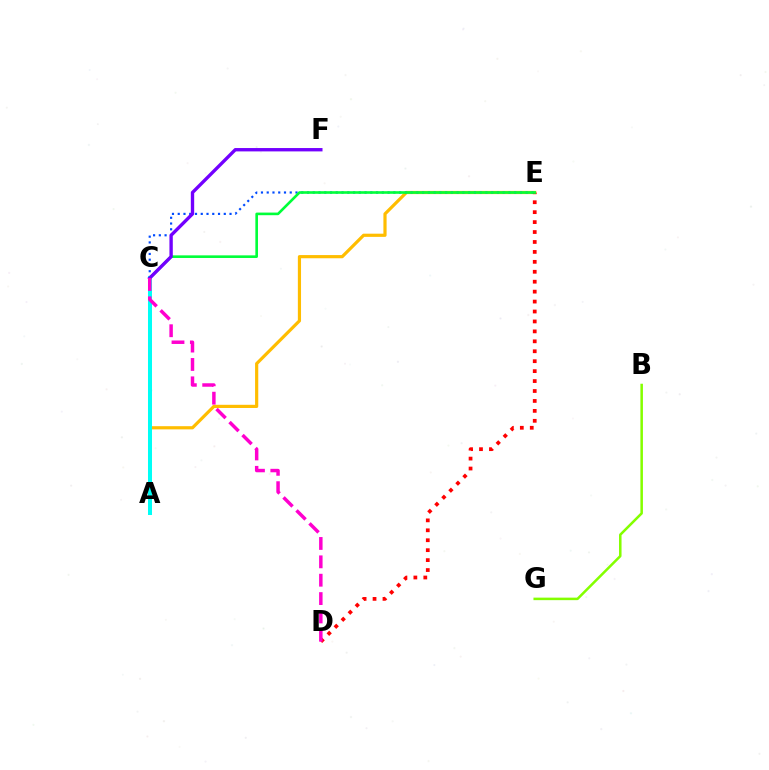{('B', 'G'): [{'color': '#84ff00', 'line_style': 'solid', 'thickness': 1.82}], ('A', 'E'): [{'color': '#ffbd00', 'line_style': 'solid', 'thickness': 2.29}], ('C', 'E'): [{'color': '#004bff', 'line_style': 'dotted', 'thickness': 1.56}, {'color': '#00ff39', 'line_style': 'solid', 'thickness': 1.89}], ('A', 'C'): [{'color': '#00fff6', 'line_style': 'solid', 'thickness': 2.89}], ('D', 'E'): [{'color': '#ff0000', 'line_style': 'dotted', 'thickness': 2.7}], ('C', 'F'): [{'color': '#7200ff', 'line_style': 'solid', 'thickness': 2.42}], ('C', 'D'): [{'color': '#ff00cf', 'line_style': 'dashed', 'thickness': 2.5}]}